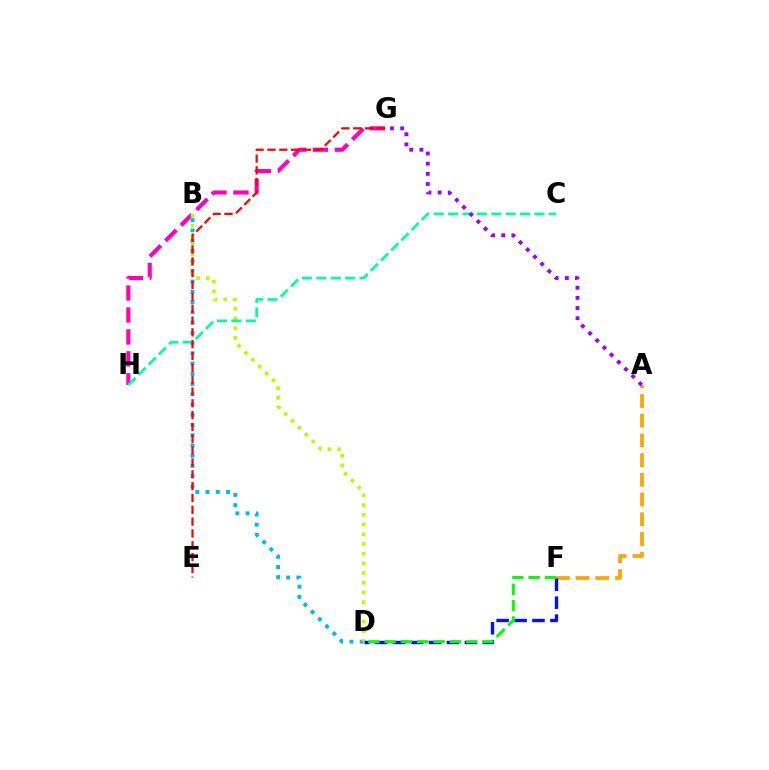{('G', 'H'): [{'color': '#ff00bd', 'line_style': 'dashed', 'thickness': 2.98}], ('B', 'D'): [{'color': '#00b5ff', 'line_style': 'dotted', 'thickness': 2.78}, {'color': '#b3ff00', 'line_style': 'dotted', 'thickness': 2.64}], ('A', 'F'): [{'color': '#ffa500', 'line_style': 'dashed', 'thickness': 2.68}], ('C', 'H'): [{'color': '#00ff9d', 'line_style': 'dashed', 'thickness': 1.96}], ('D', 'F'): [{'color': '#0010ff', 'line_style': 'dashed', 'thickness': 2.43}, {'color': '#08ff00', 'line_style': 'dashed', 'thickness': 2.21}], ('A', 'G'): [{'color': '#9b00ff', 'line_style': 'dotted', 'thickness': 2.76}], ('E', 'G'): [{'color': '#ff0000', 'line_style': 'dashed', 'thickness': 1.61}]}